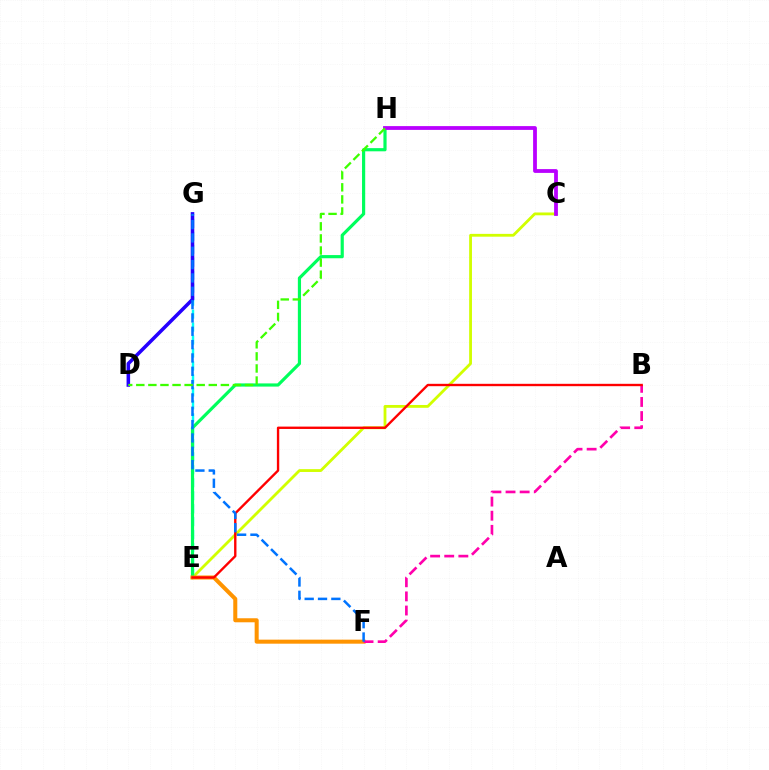{('C', 'E'): [{'color': '#d1ff00', 'line_style': 'solid', 'thickness': 2.03}], ('E', 'G'): [{'color': '#00fff6', 'line_style': 'dashed', 'thickness': 1.76}], ('E', 'H'): [{'color': '#00ff5c', 'line_style': 'solid', 'thickness': 2.29}], ('D', 'G'): [{'color': '#2500ff', 'line_style': 'solid', 'thickness': 2.55}], ('E', 'F'): [{'color': '#ff9400', 'line_style': 'solid', 'thickness': 2.9}], ('B', 'F'): [{'color': '#ff00ac', 'line_style': 'dashed', 'thickness': 1.92}], ('C', 'H'): [{'color': '#b900ff', 'line_style': 'solid', 'thickness': 2.73}], ('B', 'E'): [{'color': '#ff0000', 'line_style': 'solid', 'thickness': 1.71}], ('F', 'G'): [{'color': '#0074ff', 'line_style': 'dashed', 'thickness': 1.81}], ('D', 'H'): [{'color': '#3dff00', 'line_style': 'dashed', 'thickness': 1.64}]}